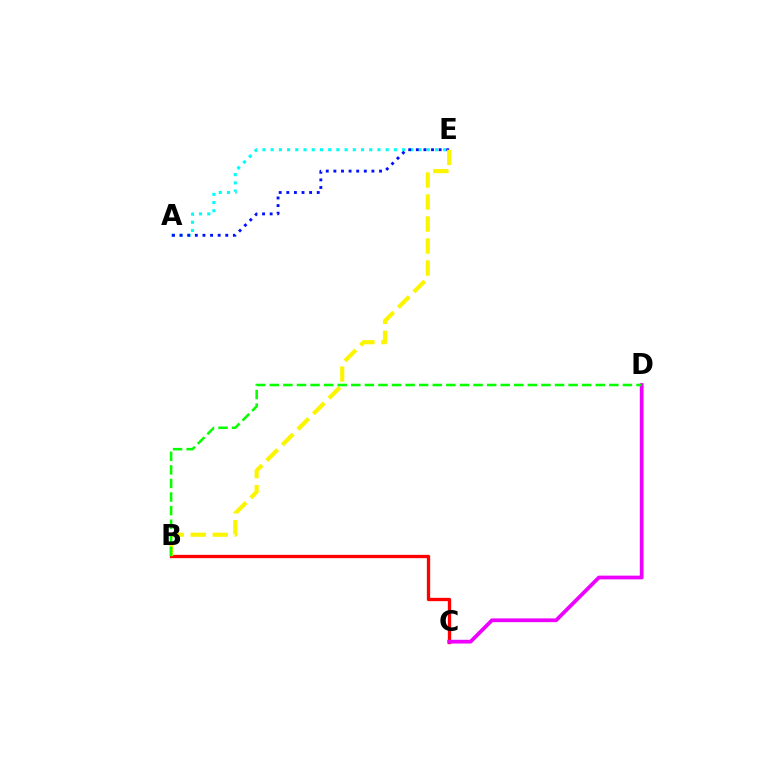{('A', 'E'): [{'color': '#00fff6', 'line_style': 'dotted', 'thickness': 2.23}, {'color': '#0010ff', 'line_style': 'dotted', 'thickness': 2.07}], ('B', 'C'): [{'color': '#ff0000', 'line_style': 'solid', 'thickness': 2.39}], ('C', 'D'): [{'color': '#ee00ff', 'line_style': 'solid', 'thickness': 2.7}], ('B', 'E'): [{'color': '#fcf500', 'line_style': 'dashed', 'thickness': 2.99}], ('B', 'D'): [{'color': '#08ff00', 'line_style': 'dashed', 'thickness': 1.85}]}